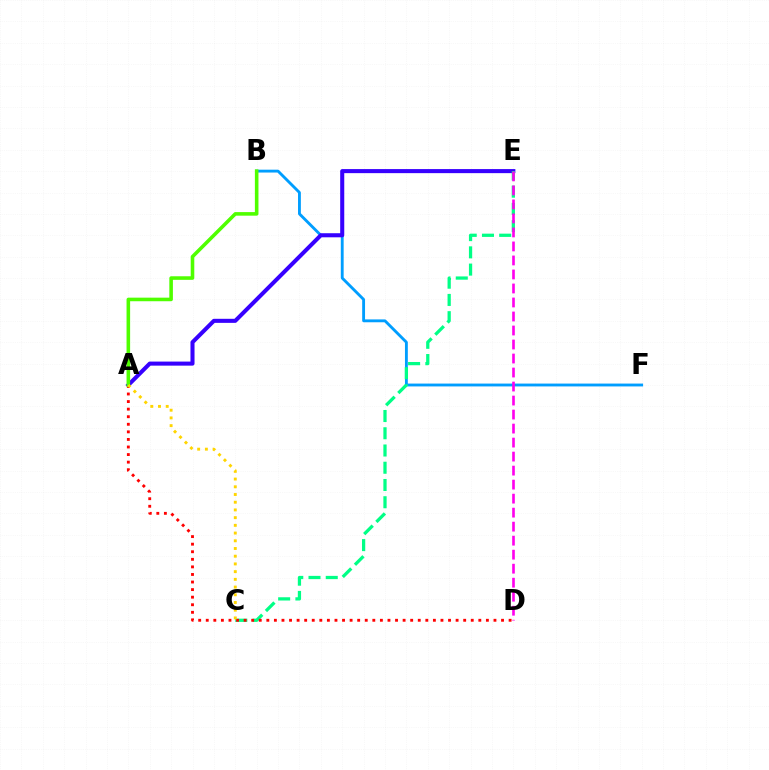{('B', 'F'): [{'color': '#009eff', 'line_style': 'solid', 'thickness': 2.05}], ('A', 'E'): [{'color': '#3700ff', 'line_style': 'solid', 'thickness': 2.92}], ('C', 'E'): [{'color': '#00ff86', 'line_style': 'dashed', 'thickness': 2.34}], ('A', 'D'): [{'color': '#ff0000', 'line_style': 'dotted', 'thickness': 2.06}], ('A', 'B'): [{'color': '#4fff00', 'line_style': 'solid', 'thickness': 2.58}], ('A', 'C'): [{'color': '#ffd500', 'line_style': 'dotted', 'thickness': 2.1}], ('D', 'E'): [{'color': '#ff00ed', 'line_style': 'dashed', 'thickness': 1.9}]}